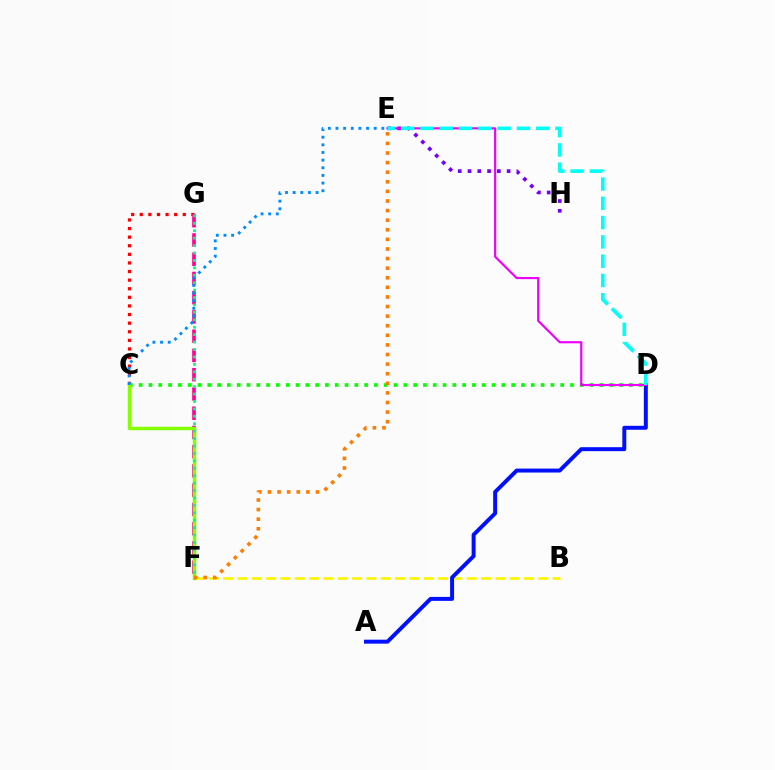{('C', 'G'): [{'color': '#ff0000', 'line_style': 'dotted', 'thickness': 2.34}], ('F', 'G'): [{'color': '#ff0094', 'line_style': 'dashed', 'thickness': 2.61}, {'color': '#00ff74', 'line_style': 'dotted', 'thickness': 2.02}], ('C', 'D'): [{'color': '#08ff00', 'line_style': 'dotted', 'thickness': 2.66}], ('B', 'F'): [{'color': '#fcf500', 'line_style': 'dashed', 'thickness': 1.95}], ('C', 'F'): [{'color': '#84ff00', 'line_style': 'solid', 'thickness': 2.5}], ('A', 'D'): [{'color': '#0010ff', 'line_style': 'solid', 'thickness': 2.85}], ('E', 'H'): [{'color': '#7200ff', 'line_style': 'dotted', 'thickness': 2.66}], ('E', 'F'): [{'color': '#ff7c00', 'line_style': 'dotted', 'thickness': 2.61}], ('D', 'E'): [{'color': '#ee00ff', 'line_style': 'solid', 'thickness': 1.56}, {'color': '#00fff6', 'line_style': 'dashed', 'thickness': 2.62}], ('C', 'E'): [{'color': '#008cff', 'line_style': 'dotted', 'thickness': 2.08}]}